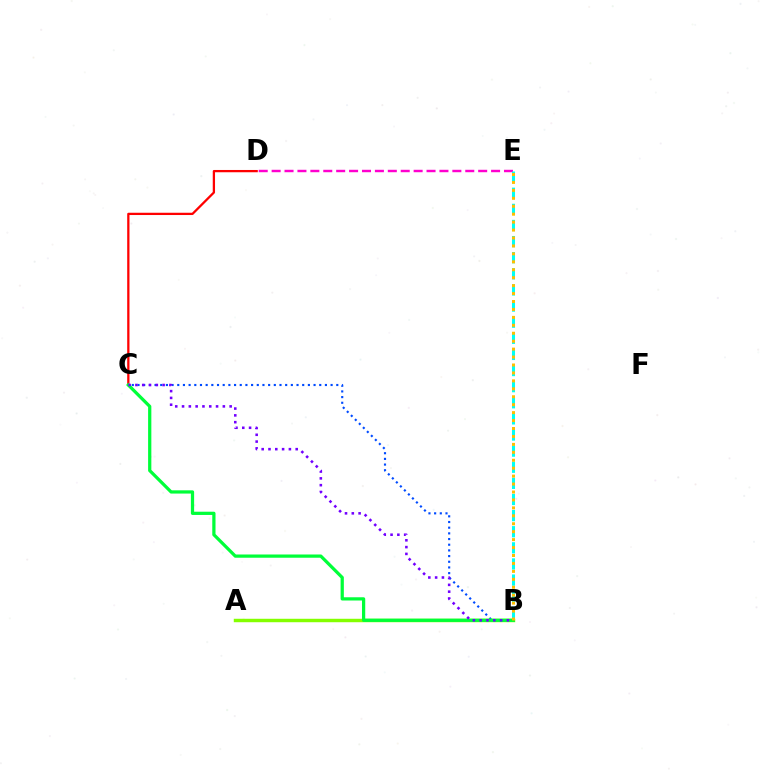{('B', 'C'): [{'color': '#004bff', 'line_style': 'dotted', 'thickness': 1.54}, {'color': '#00ff39', 'line_style': 'solid', 'thickness': 2.33}, {'color': '#7200ff', 'line_style': 'dotted', 'thickness': 1.85}], ('C', 'D'): [{'color': '#ff0000', 'line_style': 'solid', 'thickness': 1.64}], ('A', 'B'): [{'color': '#84ff00', 'line_style': 'solid', 'thickness': 2.48}], ('D', 'E'): [{'color': '#ff00cf', 'line_style': 'dashed', 'thickness': 1.75}], ('B', 'E'): [{'color': '#00fff6', 'line_style': 'dashed', 'thickness': 2.19}, {'color': '#ffbd00', 'line_style': 'dotted', 'thickness': 2.16}]}